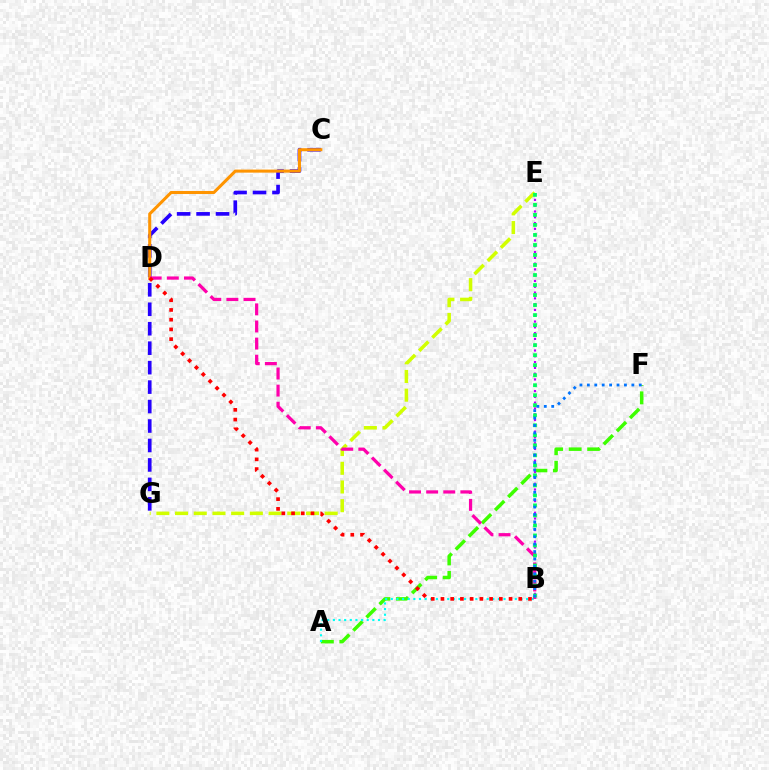{('E', 'G'): [{'color': '#d1ff00', 'line_style': 'dashed', 'thickness': 2.54}], ('A', 'F'): [{'color': '#3dff00', 'line_style': 'dashed', 'thickness': 2.52}], ('C', 'G'): [{'color': '#2500ff', 'line_style': 'dashed', 'thickness': 2.64}], ('C', 'D'): [{'color': '#ff9400', 'line_style': 'solid', 'thickness': 2.2}], ('A', 'B'): [{'color': '#00fff6', 'line_style': 'dotted', 'thickness': 1.53}], ('B', 'E'): [{'color': '#b900ff', 'line_style': 'dotted', 'thickness': 1.57}, {'color': '#00ff5c', 'line_style': 'dotted', 'thickness': 2.72}], ('B', 'D'): [{'color': '#ff00ac', 'line_style': 'dashed', 'thickness': 2.32}, {'color': '#ff0000', 'line_style': 'dotted', 'thickness': 2.64}], ('B', 'F'): [{'color': '#0074ff', 'line_style': 'dotted', 'thickness': 2.02}]}